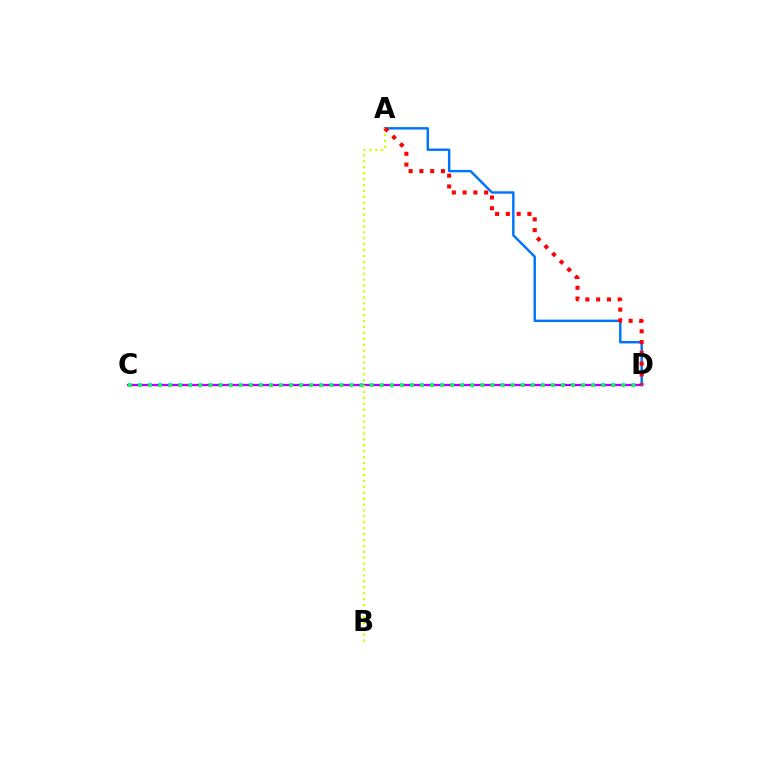{('A', 'D'): [{'color': '#0074ff', 'line_style': 'solid', 'thickness': 1.75}, {'color': '#ff0000', 'line_style': 'dotted', 'thickness': 2.93}], ('C', 'D'): [{'color': '#b900ff', 'line_style': 'solid', 'thickness': 1.64}, {'color': '#00ff5c', 'line_style': 'dotted', 'thickness': 2.74}], ('A', 'B'): [{'color': '#d1ff00', 'line_style': 'dotted', 'thickness': 1.61}]}